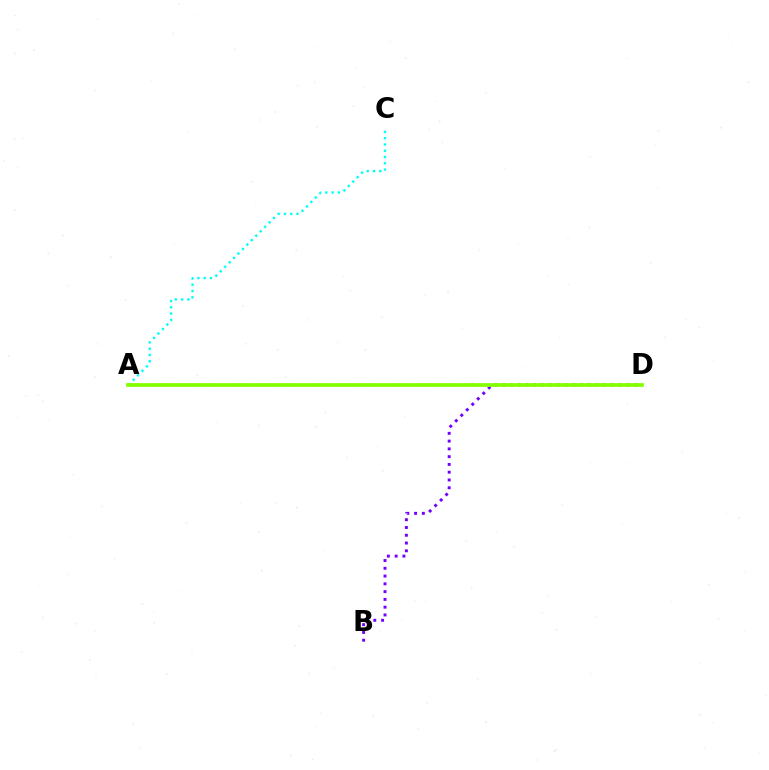{('A', 'C'): [{'color': '#00fff6', 'line_style': 'dotted', 'thickness': 1.71}], ('B', 'D'): [{'color': '#7200ff', 'line_style': 'dotted', 'thickness': 2.11}], ('A', 'D'): [{'color': '#ff0000', 'line_style': 'dashed', 'thickness': 1.55}, {'color': '#84ff00', 'line_style': 'solid', 'thickness': 2.68}]}